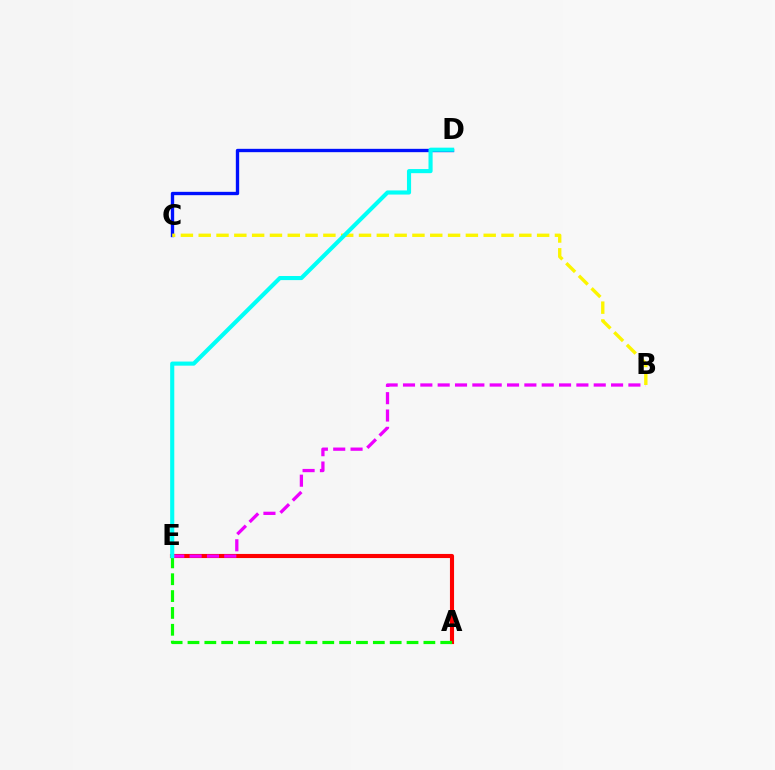{('A', 'E'): [{'color': '#ff0000', 'line_style': 'solid', 'thickness': 2.96}, {'color': '#08ff00', 'line_style': 'dashed', 'thickness': 2.29}], ('C', 'D'): [{'color': '#0010ff', 'line_style': 'solid', 'thickness': 2.41}], ('B', 'E'): [{'color': '#ee00ff', 'line_style': 'dashed', 'thickness': 2.36}], ('B', 'C'): [{'color': '#fcf500', 'line_style': 'dashed', 'thickness': 2.42}], ('D', 'E'): [{'color': '#00fff6', 'line_style': 'solid', 'thickness': 2.96}]}